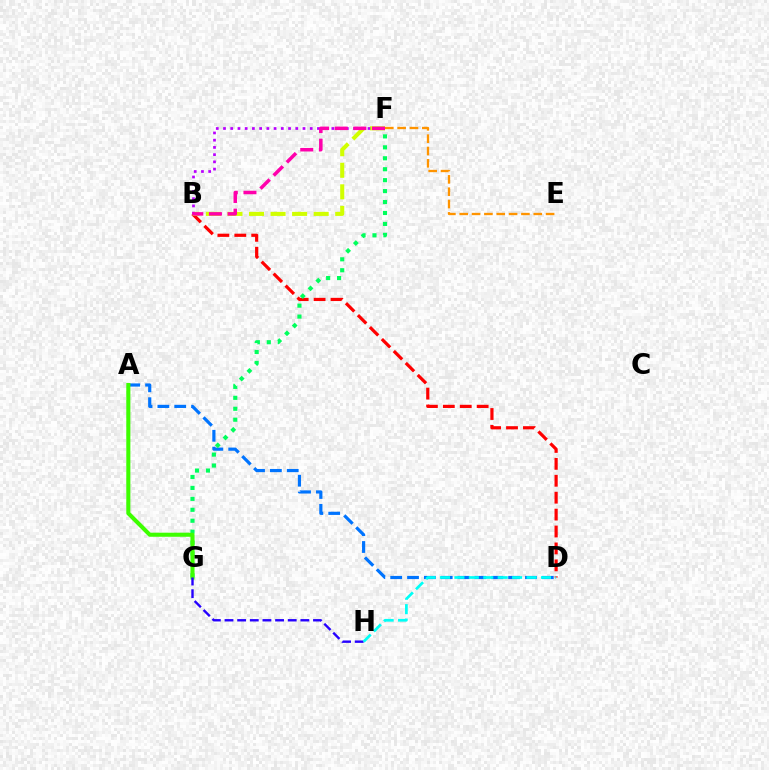{('B', 'D'): [{'color': '#ff0000', 'line_style': 'dashed', 'thickness': 2.3}], ('A', 'D'): [{'color': '#0074ff', 'line_style': 'dashed', 'thickness': 2.29}], ('F', 'G'): [{'color': '#00ff5c', 'line_style': 'dotted', 'thickness': 2.97}], ('B', 'F'): [{'color': '#d1ff00', 'line_style': 'dashed', 'thickness': 2.93}, {'color': '#b900ff', 'line_style': 'dotted', 'thickness': 1.96}, {'color': '#ff00ac', 'line_style': 'dashed', 'thickness': 2.53}], ('A', 'G'): [{'color': '#3dff00', 'line_style': 'solid', 'thickness': 2.94}], ('G', 'H'): [{'color': '#2500ff', 'line_style': 'dashed', 'thickness': 1.72}], ('D', 'H'): [{'color': '#00fff6', 'line_style': 'dashed', 'thickness': 1.96}], ('E', 'F'): [{'color': '#ff9400', 'line_style': 'dashed', 'thickness': 1.68}]}